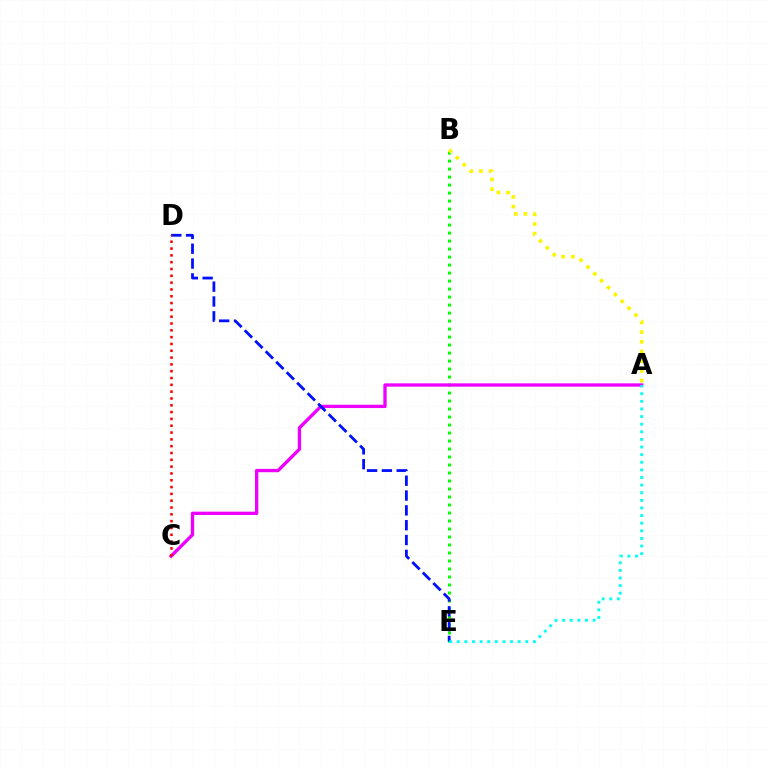{('B', 'E'): [{'color': '#08ff00', 'line_style': 'dotted', 'thickness': 2.17}], ('A', 'C'): [{'color': '#ee00ff', 'line_style': 'solid', 'thickness': 2.4}], ('D', 'E'): [{'color': '#0010ff', 'line_style': 'dashed', 'thickness': 2.01}], ('A', 'E'): [{'color': '#00fff6', 'line_style': 'dotted', 'thickness': 2.07}], ('A', 'B'): [{'color': '#fcf500', 'line_style': 'dotted', 'thickness': 2.64}], ('C', 'D'): [{'color': '#ff0000', 'line_style': 'dotted', 'thickness': 1.85}]}